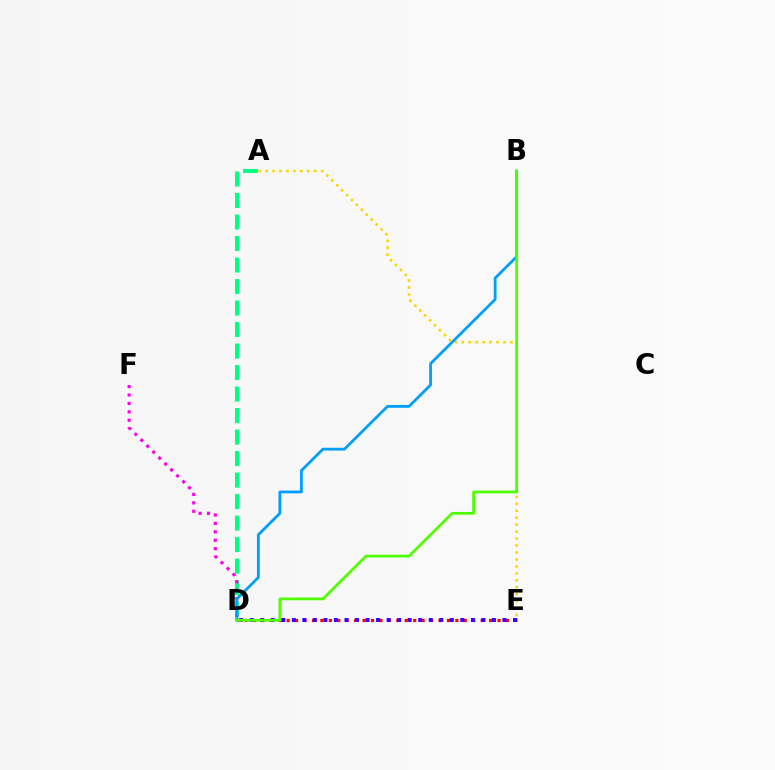{('A', 'D'): [{'color': '#00ff86', 'line_style': 'dashed', 'thickness': 2.92}], ('A', 'E'): [{'color': '#ffd500', 'line_style': 'dotted', 'thickness': 1.89}], ('D', 'E'): [{'color': '#ff0000', 'line_style': 'dotted', 'thickness': 2.29}, {'color': '#3700ff', 'line_style': 'dotted', 'thickness': 2.86}], ('D', 'F'): [{'color': '#ff00ed', 'line_style': 'dotted', 'thickness': 2.29}], ('B', 'D'): [{'color': '#009eff', 'line_style': 'solid', 'thickness': 2.01}, {'color': '#4fff00', 'line_style': 'solid', 'thickness': 1.98}]}